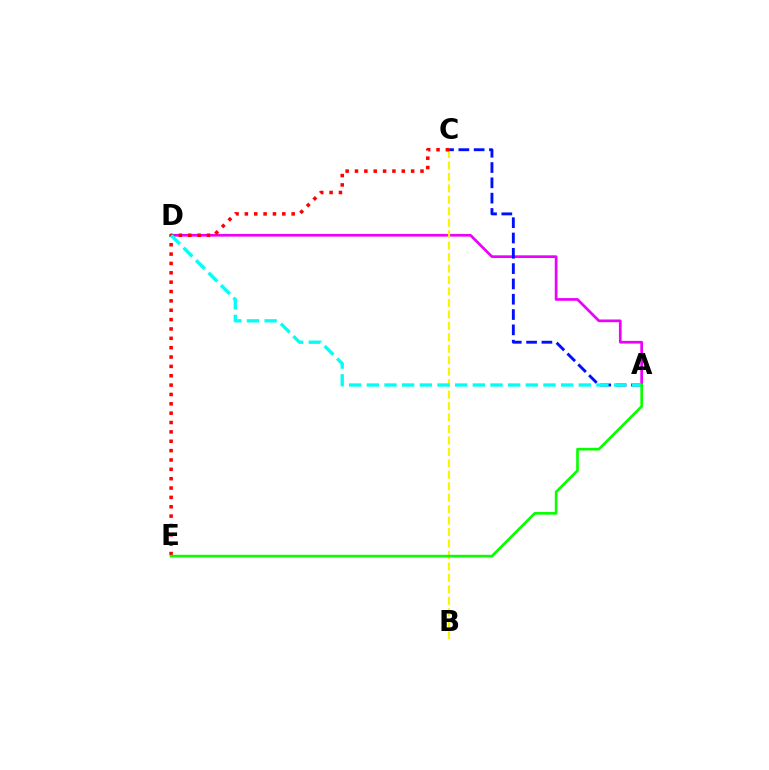{('A', 'D'): [{'color': '#ee00ff', 'line_style': 'solid', 'thickness': 1.95}, {'color': '#00fff6', 'line_style': 'dashed', 'thickness': 2.4}], ('B', 'C'): [{'color': '#fcf500', 'line_style': 'dashed', 'thickness': 1.56}], ('C', 'E'): [{'color': '#ff0000', 'line_style': 'dotted', 'thickness': 2.54}], ('A', 'C'): [{'color': '#0010ff', 'line_style': 'dashed', 'thickness': 2.08}], ('A', 'E'): [{'color': '#08ff00', 'line_style': 'solid', 'thickness': 1.91}]}